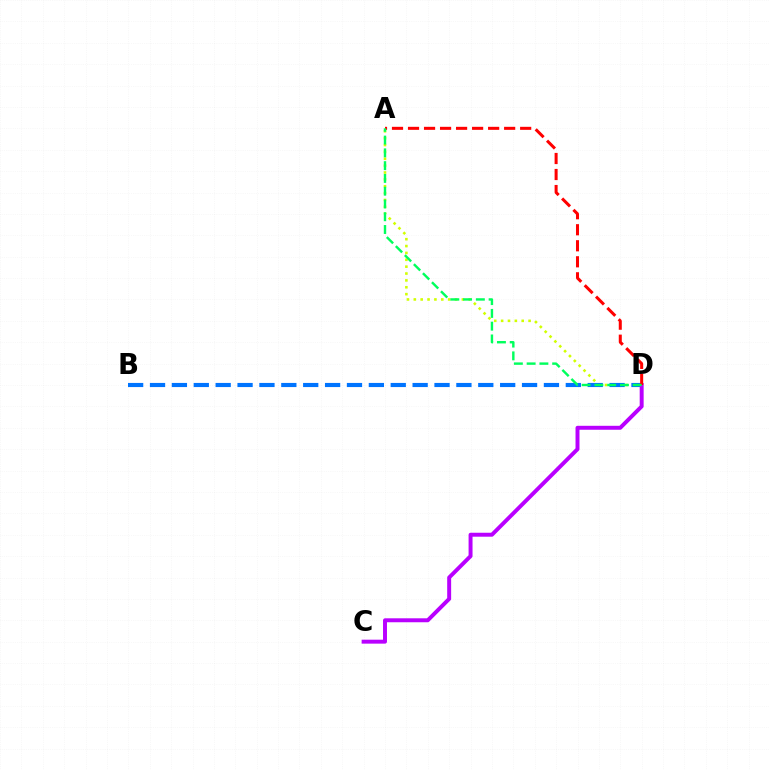{('A', 'D'): [{'color': '#d1ff00', 'line_style': 'dotted', 'thickness': 1.87}, {'color': '#ff0000', 'line_style': 'dashed', 'thickness': 2.18}, {'color': '#00ff5c', 'line_style': 'dashed', 'thickness': 1.73}], ('B', 'D'): [{'color': '#0074ff', 'line_style': 'dashed', 'thickness': 2.97}], ('C', 'D'): [{'color': '#b900ff', 'line_style': 'solid', 'thickness': 2.84}]}